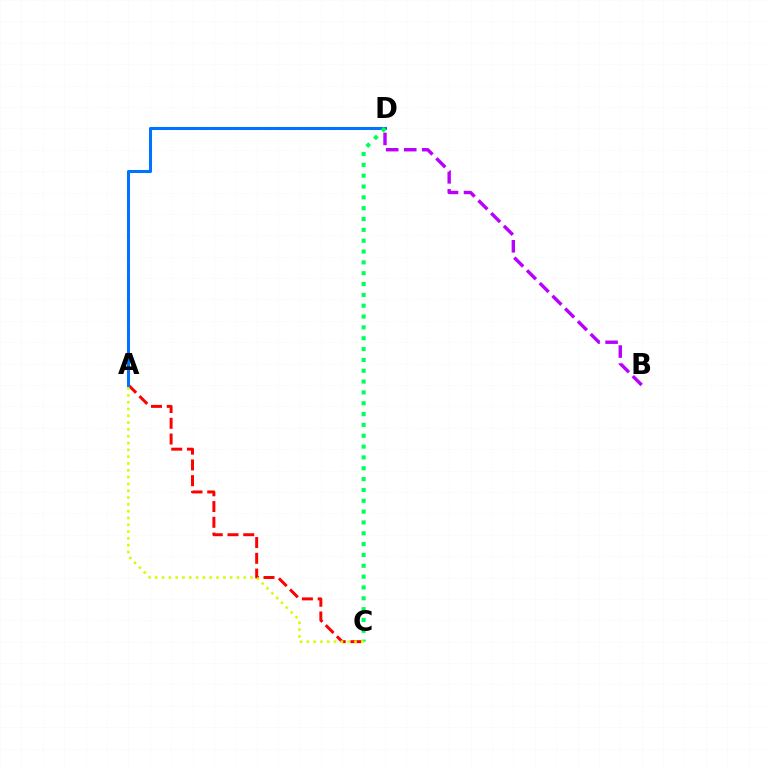{('B', 'D'): [{'color': '#b900ff', 'line_style': 'dashed', 'thickness': 2.45}], ('A', 'C'): [{'color': '#ff0000', 'line_style': 'dashed', 'thickness': 2.14}, {'color': '#d1ff00', 'line_style': 'dotted', 'thickness': 1.85}], ('A', 'D'): [{'color': '#0074ff', 'line_style': 'solid', 'thickness': 2.2}], ('C', 'D'): [{'color': '#00ff5c', 'line_style': 'dotted', 'thickness': 2.94}]}